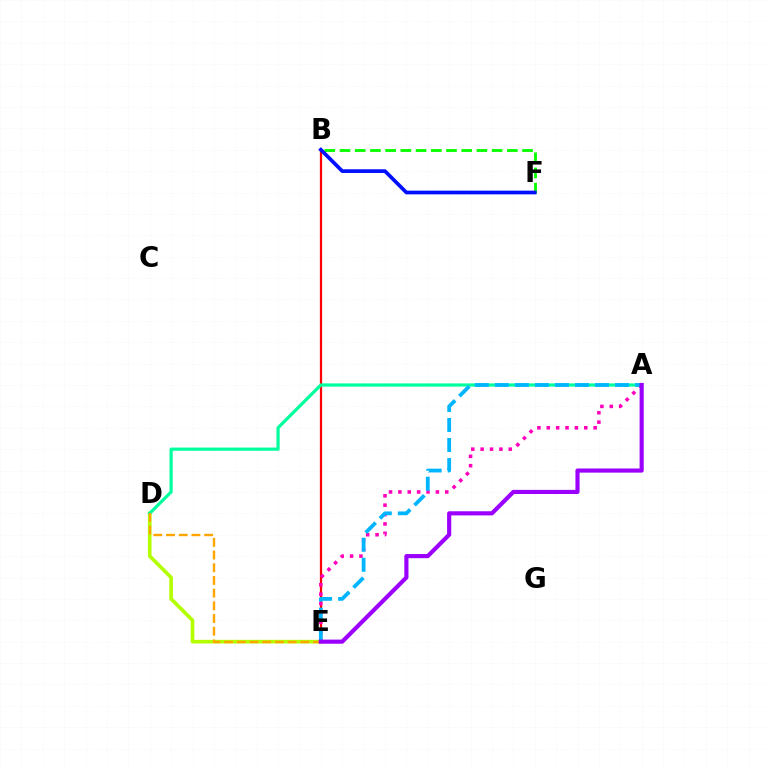{('B', 'E'): [{'color': '#ff0000', 'line_style': 'solid', 'thickness': 1.61}], ('D', 'E'): [{'color': '#b3ff00', 'line_style': 'solid', 'thickness': 2.62}, {'color': '#ffa500', 'line_style': 'dashed', 'thickness': 1.73}], ('B', 'F'): [{'color': '#08ff00', 'line_style': 'dashed', 'thickness': 2.07}, {'color': '#0010ff', 'line_style': 'solid', 'thickness': 2.66}], ('A', 'D'): [{'color': '#00ff9d', 'line_style': 'solid', 'thickness': 2.3}], ('A', 'E'): [{'color': '#ff00bd', 'line_style': 'dotted', 'thickness': 2.55}, {'color': '#00b5ff', 'line_style': 'dashed', 'thickness': 2.72}, {'color': '#9b00ff', 'line_style': 'solid', 'thickness': 2.98}]}